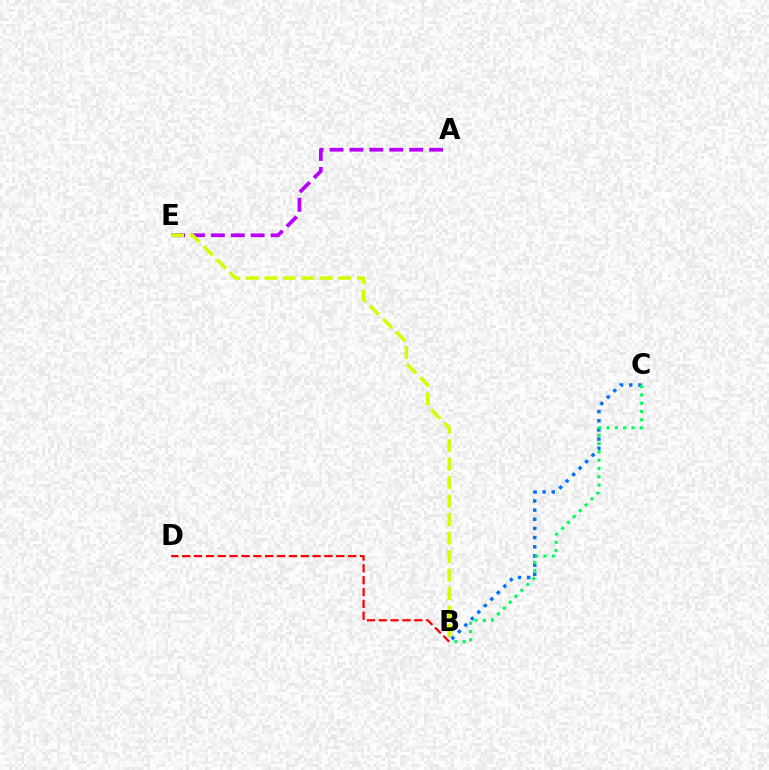{('B', 'C'): [{'color': '#0074ff', 'line_style': 'dotted', 'thickness': 2.49}, {'color': '#00ff5c', 'line_style': 'dotted', 'thickness': 2.26}], ('A', 'E'): [{'color': '#b900ff', 'line_style': 'dashed', 'thickness': 2.7}], ('B', 'E'): [{'color': '#d1ff00', 'line_style': 'dashed', 'thickness': 2.51}], ('B', 'D'): [{'color': '#ff0000', 'line_style': 'dashed', 'thickness': 1.61}]}